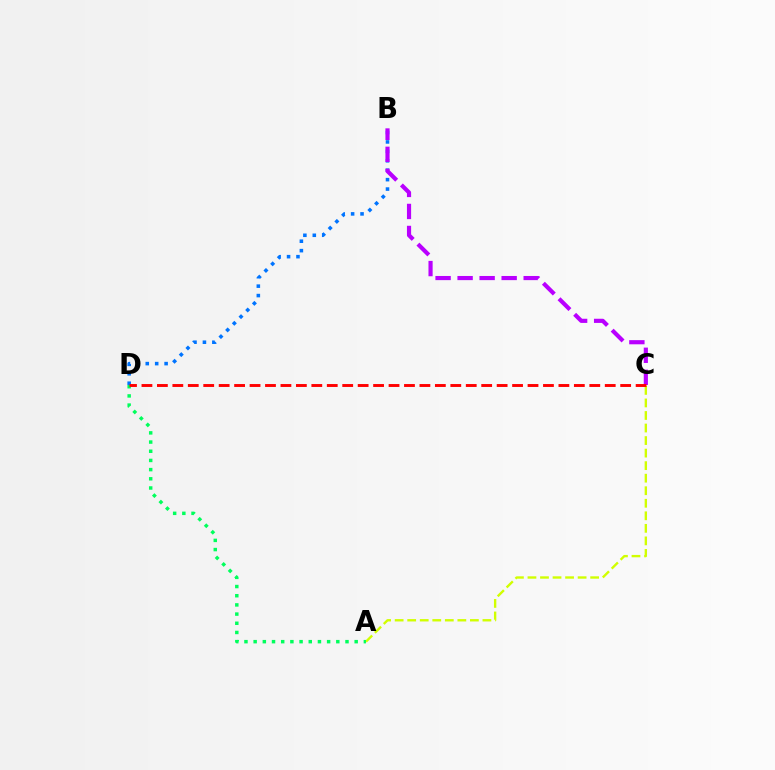{('A', 'C'): [{'color': '#d1ff00', 'line_style': 'dashed', 'thickness': 1.7}], ('A', 'D'): [{'color': '#00ff5c', 'line_style': 'dotted', 'thickness': 2.5}], ('B', 'D'): [{'color': '#0074ff', 'line_style': 'dotted', 'thickness': 2.56}], ('B', 'C'): [{'color': '#b900ff', 'line_style': 'dashed', 'thickness': 2.99}], ('C', 'D'): [{'color': '#ff0000', 'line_style': 'dashed', 'thickness': 2.1}]}